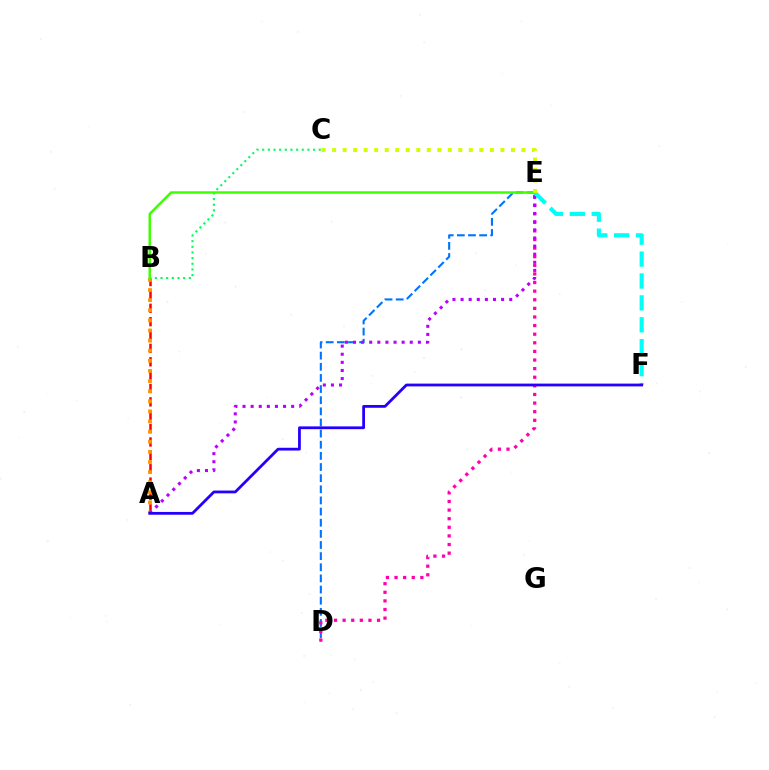{('D', 'E'): [{'color': '#0074ff', 'line_style': 'dashed', 'thickness': 1.51}, {'color': '#ff00ac', 'line_style': 'dotted', 'thickness': 2.34}], ('A', 'B'): [{'color': '#ff0000', 'line_style': 'dashed', 'thickness': 1.82}, {'color': '#ff9400', 'line_style': 'dotted', 'thickness': 2.75}], ('B', 'C'): [{'color': '#00ff5c', 'line_style': 'dotted', 'thickness': 1.54}], ('A', 'E'): [{'color': '#b900ff', 'line_style': 'dotted', 'thickness': 2.2}], ('E', 'F'): [{'color': '#00fff6', 'line_style': 'dashed', 'thickness': 2.98}], ('B', 'E'): [{'color': '#3dff00', 'line_style': 'solid', 'thickness': 1.78}], ('C', 'E'): [{'color': '#d1ff00', 'line_style': 'dotted', 'thickness': 2.86}], ('A', 'F'): [{'color': '#2500ff', 'line_style': 'solid', 'thickness': 2.01}]}